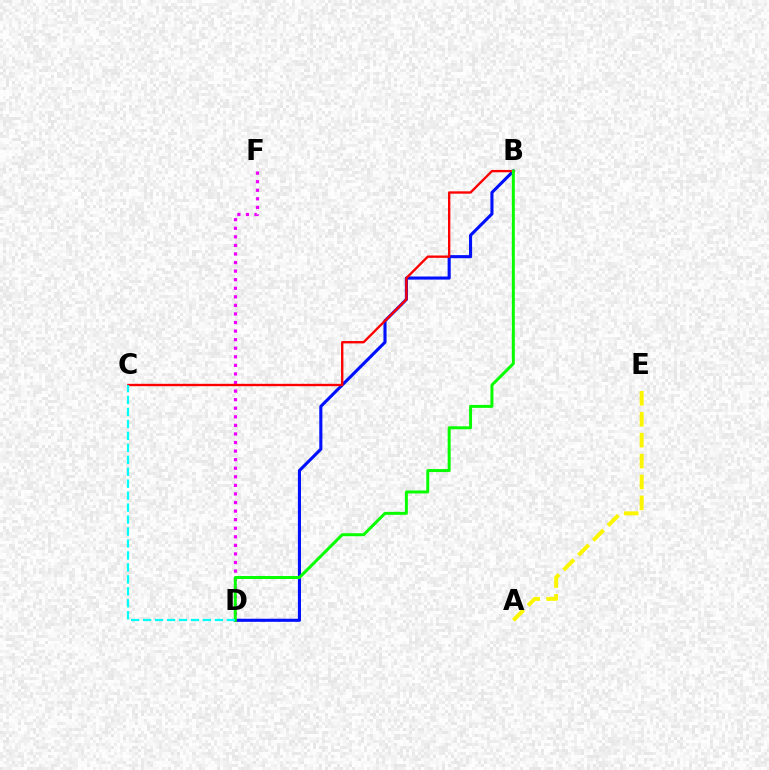{('D', 'F'): [{'color': '#ee00ff', 'line_style': 'dotted', 'thickness': 2.33}], ('B', 'D'): [{'color': '#0010ff', 'line_style': 'solid', 'thickness': 2.23}, {'color': '#08ff00', 'line_style': 'solid', 'thickness': 2.14}], ('B', 'C'): [{'color': '#ff0000', 'line_style': 'solid', 'thickness': 1.69}], ('A', 'E'): [{'color': '#fcf500', 'line_style': 'dashed', 'thickness': 2.84}], ('C', 'D'): [{'color': '#00fff6', 'line_style': 'dashed', 'thickness': 1.62}]}